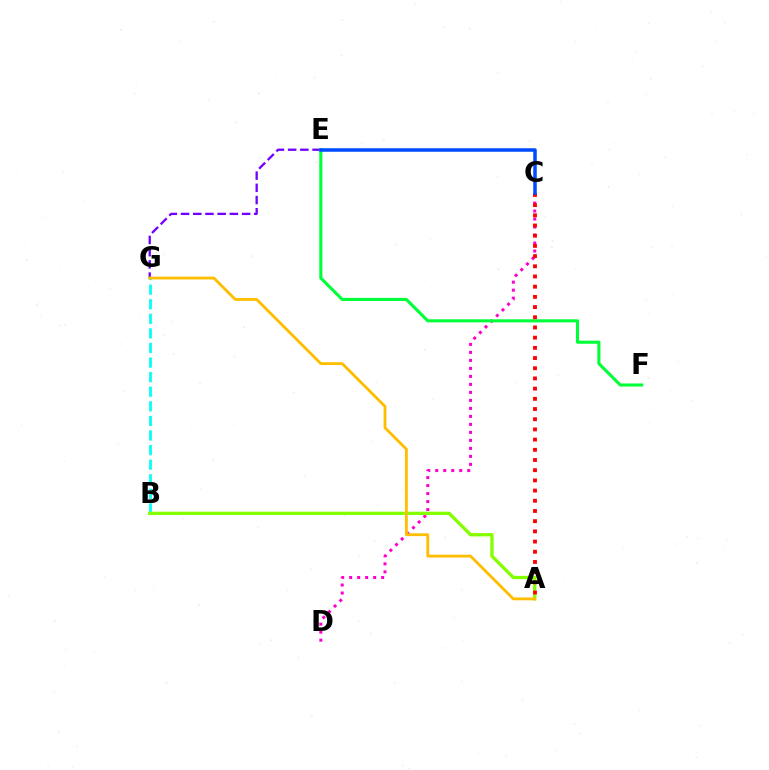{('E', 'G'): [{'color': '#7200ff', 'line_style': 'dashed', 'thickness': 1.66}], ('C', 'D'): [{'color': '#ff00cf', 'line_style': 'dotted', 'thickness': 2.17}], ('B', 'G'): [{'color': '#00fff6', 'line_style': 'dashed', 'thickness': 1.98}], ('A', 'B'): [{'color': '#84ff00', 'line_style': 'solid', 'thickness': 2.38}], ('E', 'F'): [{'color': '#00ff39', 'line_style': 'solid', 'thickness': 2.23}], ('A', 'C'): [{'color': '#ff0000', 'line_style': 'dotted', 'thickness': 2.77}], ('A', 'G'): [{'color': '#ffbd00', 'line_style': 'solid', 'thickness': 2.03}], ('C', 'E'): [{'color': '#004bff', 'line_style': 'solid', 'thickness': 2.53}]}